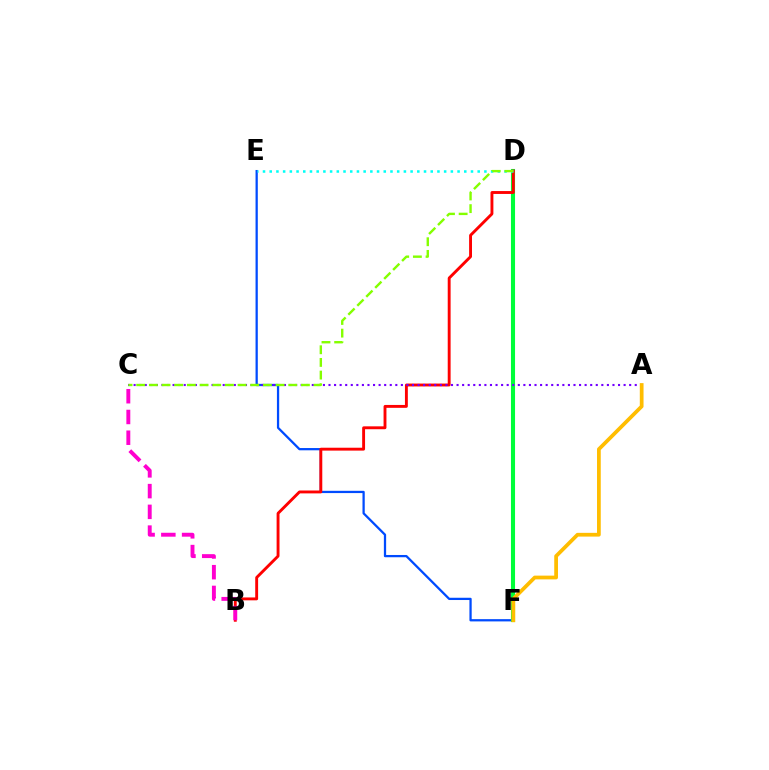{('E', 'F'): [{'color': '#004bff', 'line_style': 'solid', 'thickness': 1.63}], ('D', 'F'): [{'color': '#00ff39', 'line_style': 'solid', 'thickness': 2.94}], ('B', 'D'): [{'color': '#ff0000', 'line_style': 'solid', 'thickness': 2.08}], ('A', 'C'): [{'color': '#7200ff', 'line_style': 'dotted', 'thickness': 1.51}], ('B', 'C'): [{'color': '#ff00cf', 'line_style': 'dashed', 'thickness': 2.82}], ('D', 'E'): [{'color': '#00fff6', 'line_style': 'dotted', 'thickness': 1.82}], ('A', 'F'): [{'color': '#ffbd00', 'line_style': 'solid', 'thickness': 2.7}], ('C', 'D'): [{'color': '#84ff00', 'line_style': 'dashed', 'thickness': 1.72}]}